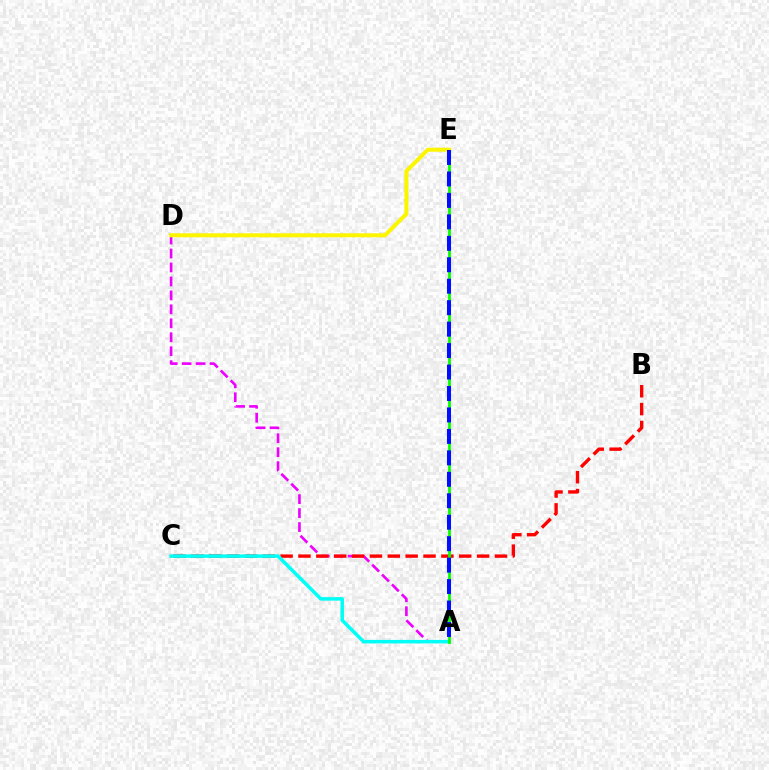{('A', 'D'): [{'color': '#ee00ff', 'line_style': 'dashed', 'thickness': 1.9}], ('B', 'C'): [{'color': '#ff0000', 'line_style': 'dashed', 'thickness': 2.43}], ('A', 'C'): [{'color': '#00fff6', 'line_style': 'solid', 'thickness': 2.52}], ('A', 'E'): [{'color': '#08ff00', 'line_style': 'solid', 'thickness': 2.01}, {'color': '#0010ff', 'line_style': 'dashed', 'thickness': 2.91}], ('D', 'E'): [{'color': '#fcf500', 'line_style': 'solid', 'thickness': 2.89}]}